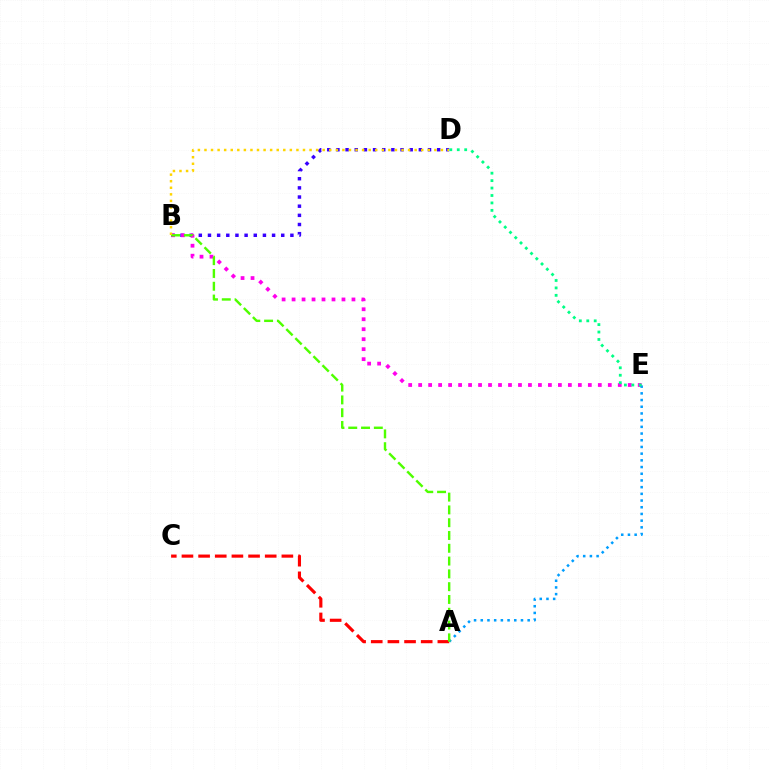{('B', 'D'): [{'color': '#3700ff', 'line_style': 'dotted', 'thickness': 2.49}, {'color': '#ffd500', 'line_style': 'dotted', 'thickness': 1.78}], ('B', 'E'): [{'color': '#ff00ed', 'line_style': 'dotted', 'thickness': 2.71}], ('A', 'E'): [{'color': '#009eff', 'line_style': 'dotted', 'thickness': 1.82}], ('A', 'C'): [{'color': '#ff0000', 'line_style': 'dashed', 'thickness': 2.26}], ('A', 'B'): [{'color': '#4fff00', 'line_style': 'dashed', 'thickness': 1.74}], ('D', 'E'): [{'color': '#00ff86', 'line_style': 'dotted', 'thickness': 2.02}]}